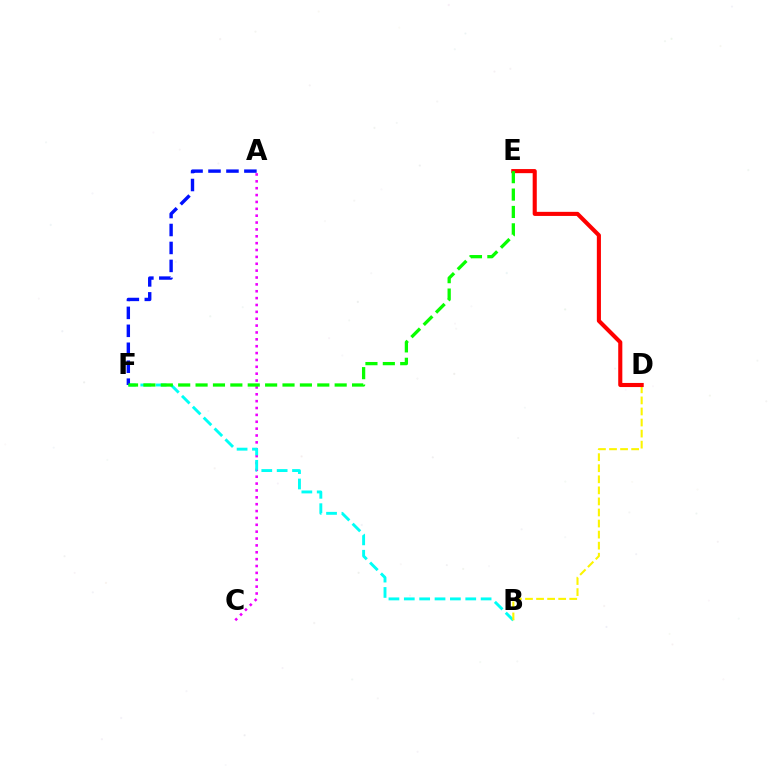{('A', 'C'): [{'color': '#ee00ff', 'line_style': 'dotted', 'thickness': 1.87}], ('B', 'F'): [{'color': '#00fff6', 'line_style': 'dashed', 'thickness': 2.09}], ('B', 'D'): [{'color': '#fcf500', 'line_style': 'dashed', 'thickness': 1.5}], ('D', 'E'): [{'color': '#ff0000', 'line_style': 'solid', 'thickness': 2.95}], ('A', 'F'): [{'color': '#0010ff', 'line_style': 'dashed', 'thickness': 2.44}], ('E', 'F'): [{'color': '#08ff00', 'line_style': 'dashed', 'thickness': 2.36}]}